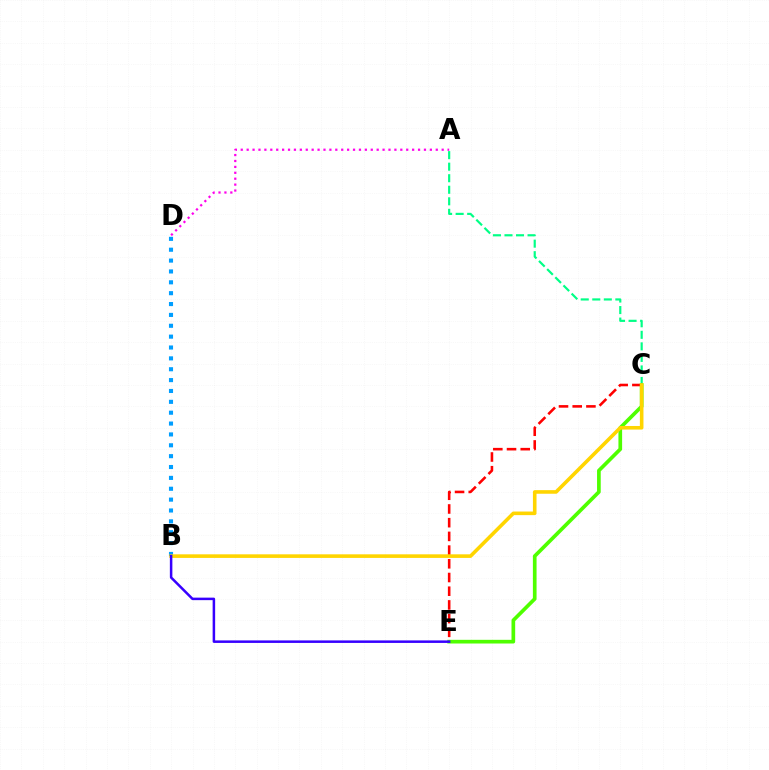{('A', 'C'): [{'color': '#00ff86', 'line_style': 'dashed', 'thickness': 1.57}], ('B', 'D'): [{'color': '#009eff', 'line_style': 'dotted', 'thickness': 2.95}], ('C', 'E'): [{'color': '#ff0000', 'line_style': 'dashed', 'thickness': 1.86}, {'color': '#4fff00', 'line_style': 'solid', 'thickness': 2.65}], ('A', 'D'): [{'color': '#ff00ed', 'line_style': 'dotted', 'thickness': 1.61}], ('B', 'C'): [{'color': '#ffd500', 'line_style': 'solid', 'thickness': 2.59}], ('B', 'E'): [{'color': '#3700ff', 'line_style': 'solid', 'thickness': 1.81}]}